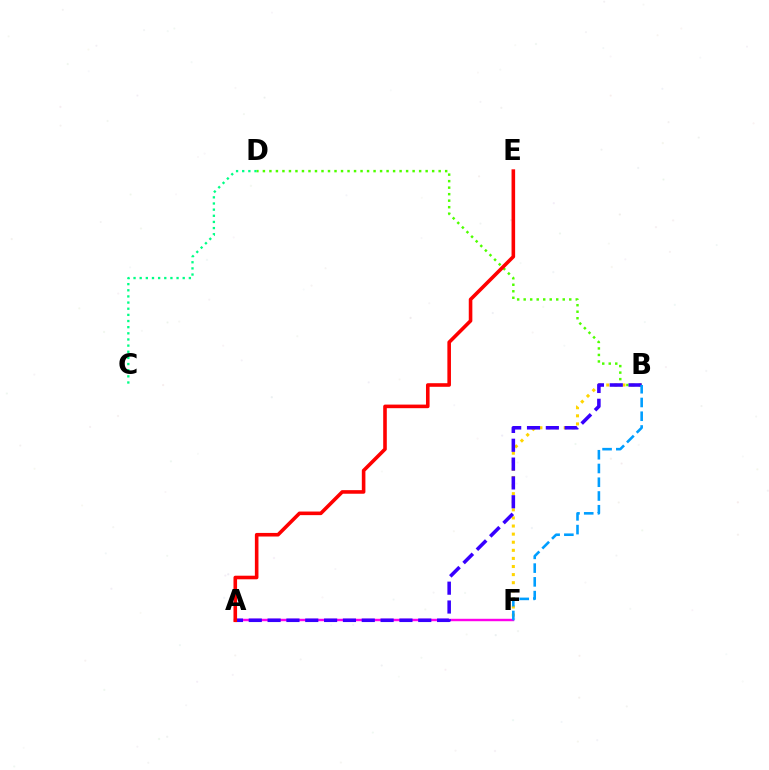{('A', 'F'): [{'color': '#ff00ed', 'line_style': 'solid', 'thickness': 1.75}], ('B', 'D'): [{'color': '#4fff00', 'line_style': 'dotted', 'thickness': 1.77}], ('C', 'D'): [{'color': '#00ff86', 'line_style': 'dotted', 'thickness': 1.67}], ('B', 'F'): [{'color': '#ffd500', 'line_style': 'dotted', 'thickness': 2.2}, {'color': '#009eff', 'line_style': 'dashed', 'thickness': 1.87}], ('A', 'B'): [{'color': '#3700ff', 'line_style': 'dashed', 'thickness': 2.56}], ('A', 'E'): [{'color': '#ff0000', 'line_style': 'solid', 'thickness': 2.59}]}